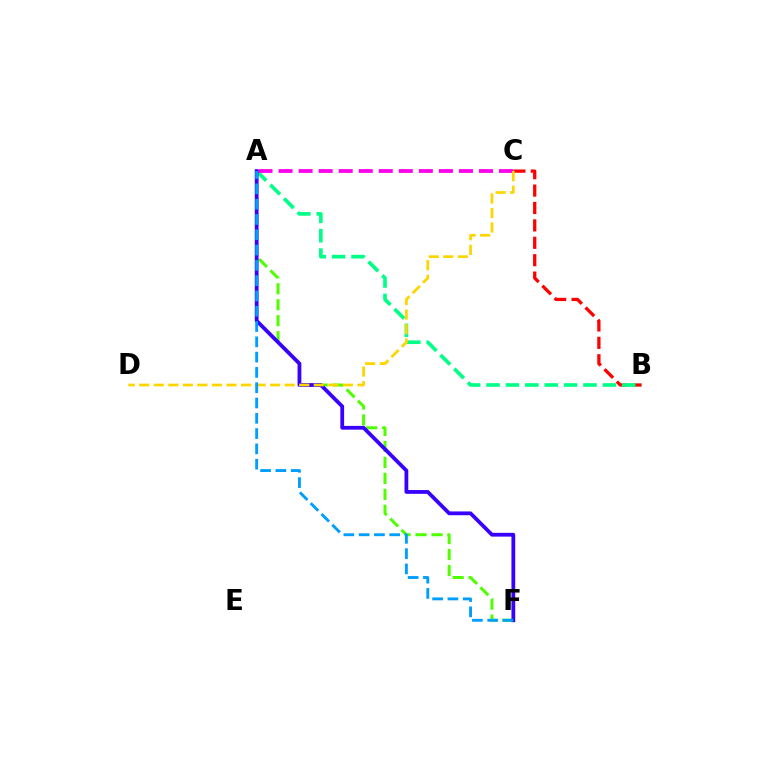{('B', 'C'): [{'color': '#ff0000', 'line_style': 'dashed', 'thickness': 2.36}], ('A', 'B'): [{'color': '#00ff86', 'line_style': 'dashed', 'thickness': 2.63}], ('A', 'F'): [{'color': '#4fff00', 'line_style': 'dashed', 'thickness': 2.17}, {'color': '#3700ff', 'line_style': 'solid', 'thickness': 2.72}, {'color': '#009eff', 'line_style': 'dashed', 'thickness': 2.08}], ('A', 'C'): [{'color': '#ff00ed', 'line_style': 'dashed', 'thickness': 2.72}], ('C', 'D'): [{'color': '#ffd500', 'line_style': 'dashed', 'thickness': 1.98}]}